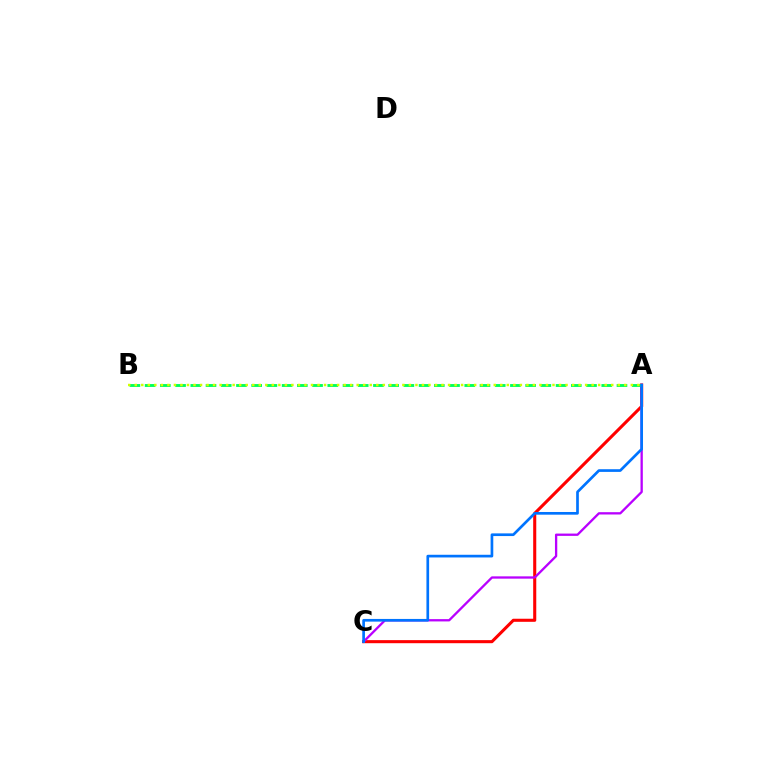{('A', 'C'): [{'color': '#ff0000', 'line_style': 'solid', 'thickness': 2.21}, {'color': '#b900ff', 'line_style': 'solid', 'thickness': 1.66}, {'color': '#0074ff', 'line_style': 'solid', 'thickness': 1.93}], ('A', 'B'): [{'color': '#00ff5c', 'line_style': 'dashed', 'thickness': 2.07}, {'color': '#d1ff00', 'line_style': 'dotted', 'thickness': 1.77}]}